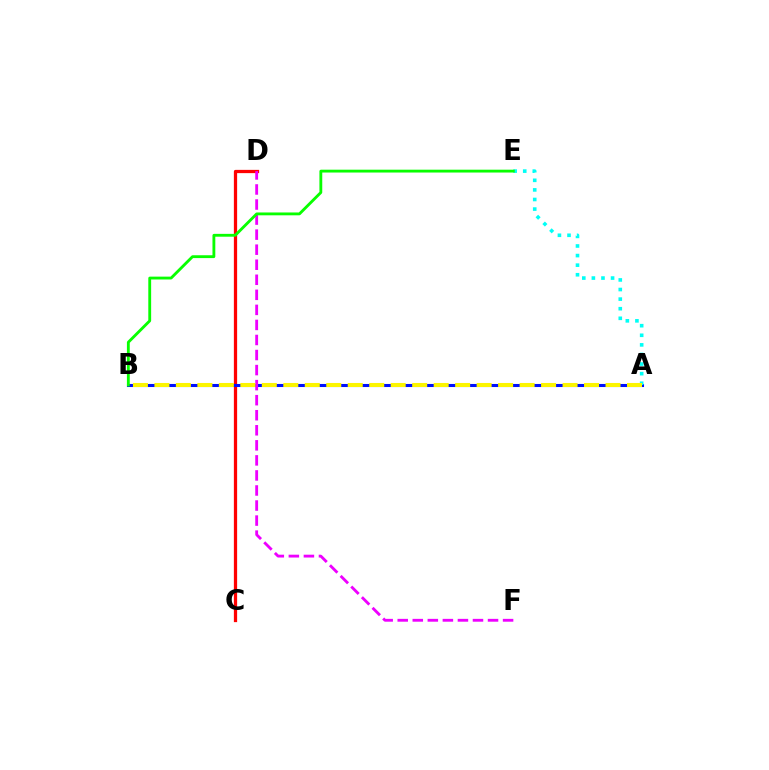{('C', 'D'): [{'color': '#ff0000', 'line_style': 'solid', 'thickness': 2.35}], ('A', 'B'): [{'color': '#0010ff', 'line_style': 'solid', 'thickness': 2.21}, {'color': '#fcf500', 'line_style': 'dashed', 'thickness': 2.92}], ('D', 'F'): [{'color': '#ee00ff', 'line_style': 'dashed', 'thickness': 2.04}], ('A', 'E'): [{'color': '#00fff6', 'line_style': 'dotted', 'thickness': 2.61}], ('B', 'E'): [{'color': '#08ff00', 'line_style': 'solid', 'thickness': 2.05}]}